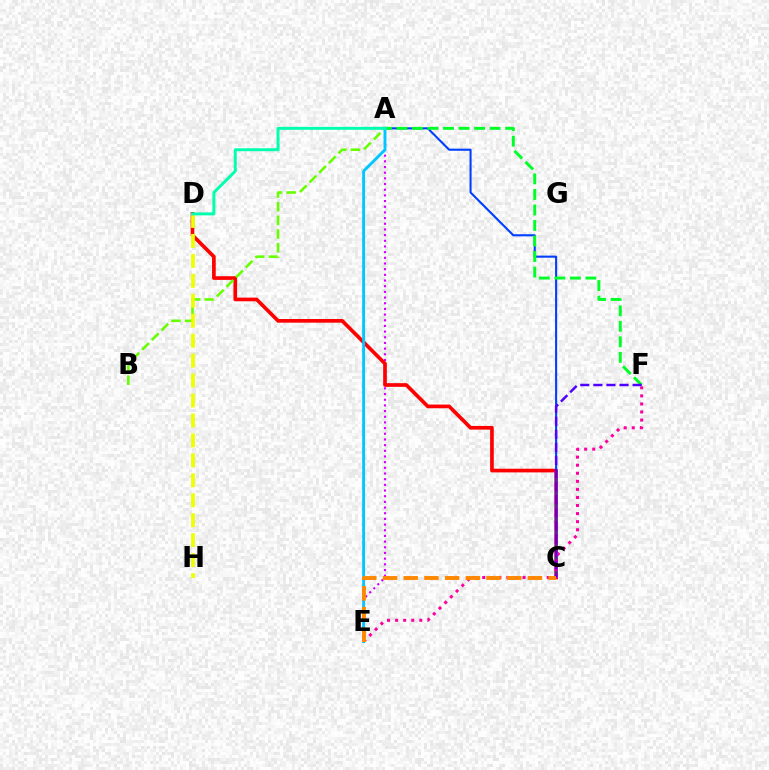{('A', 'E'): [{'color': '#d600ff', 'line_style': 'dotted', 'thickness': 1.54}, {'color': '#00c7ff', 'line_style': 'solid', 'thickness': 2.07}], ('C', 'D'): [{'color': '#ff0000', 'line_style': 'solid', 'thickness': 2.65}], ('A', 'C'): [{'color': '#003fff', 'line_style': 'solid', 'thickness': 1.51}], ('E', 'F'): [{'color': '#ff00a0', 'line_style': 'dotted', 'thickness': 2.19}], ('A', 'B'): [{'color': '#66ff00', 'line_style': 'dashed', 'thickness': 1.86}], ('A', 'F'): [{'color': '#00ff27', 'line_style': 'dashed', 'thickness': 2.11}], ('D', 'H'): [{'color': '#eeff00', 'line_style': 'dashed', 'thickness': 2.71}], ('C', 'F'): [{'color': '#4f00ff', 'line_style': 'dashed', 'thickness': 1.78}], ('C', 'E'): [{'color': '#ff8800', 'line_style': 'dashed', 'thickness': 2.81}], ('A', 'D'): [{'color': '#00ffaf', 'line_style': 'solid', 'thickness': 2.13}]}